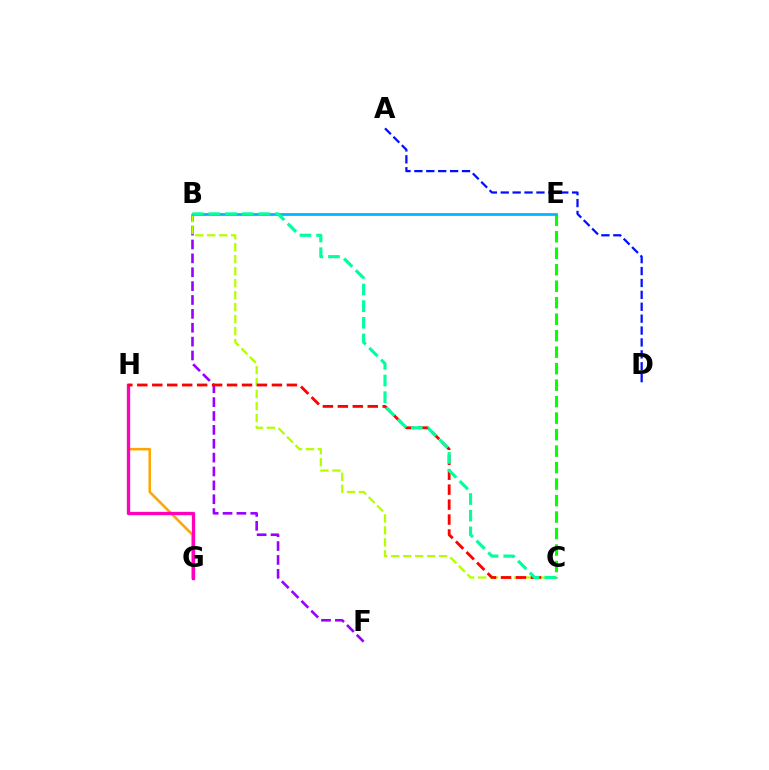{('B', 'F'): [{'color': '#9b00ff', 'line_style': 'dashed', 'thickness': 1.88}], ('G', 'H'): [{'color': '#ffa500', 'line_style': 'solid', 'thickness': 1.82}, {'color': '#ff00bd', 'line_style': 'solid', 'thickness': 2.38}], ('B', 'C'): [{'color': '#b3ff00', 'line_style': 'dashed', 'thickness': 1.63}, {'color': '#00ff9d', 'line_style': 'dashed', 'thickness': 2.26}], ('C', 'H'): [{'color': '#ff0000', 'line_style': 'dashed', 'thickness': 2.03}], ('C', 'E'): [{'color': '#08ff00', 'line_style': 'dashed', 'thickness': 2.24}], ('B', 'E'): [{'color': '#00b5ff', 'line_style': 'solid', 'thickness': 1.98}], ('A', 'D'): [{'color': '#0010ff', 'line_style': 'dashed', 'thickness': 1.62}]}